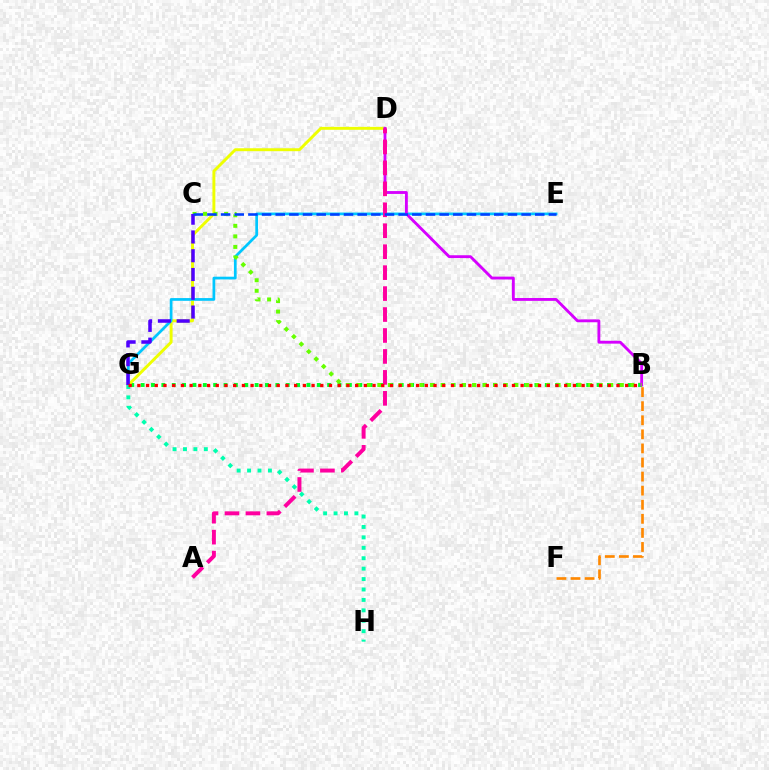{('B', 'G'): [{'color': '#00ff27', 'line_style': 'dotted', 'thickness': 2.82}, {'color': '#ff0000', 'line_style': 'dotted', 'thickness': 2.37}], ('D', 'G'): [{'color': '#eeff00', 'line_style': 'solid', 'thickness': 2.11}], ('E', 'G'): [{'color': '#00c7ff', 'line_style': 'solid', 'thickness': 1.96}], ('B', 'D'): [{'color': '#d600ff', 'line_style': 'solid', 'thickness': 2.06}], ('G', 'H'): [{'color': '#00ffaf', 'line_style': 'dotted', 'thickness': 2.83}], ('B', 'C'): [{'color': '#66ff00', 'line_style': 'dotted', 'thickness': 2.87}], ('A', 'D'): [{'color': '#ff00a0', 'line_style': 'dashed', 'thickness': 2.85}], ('C', 'G'): [{'color': '#4f00ff', 'line_style': 'dashed', 'thickness': 2.55}], ('B', 'F'): [{'color': '#ff8800', 'line_style': 'dashed', 'thickness': 1.91}], ('C', 'E'): [{'color': '#003fff', 'line_style': 'dashed', 'thickness': 1.86}]}